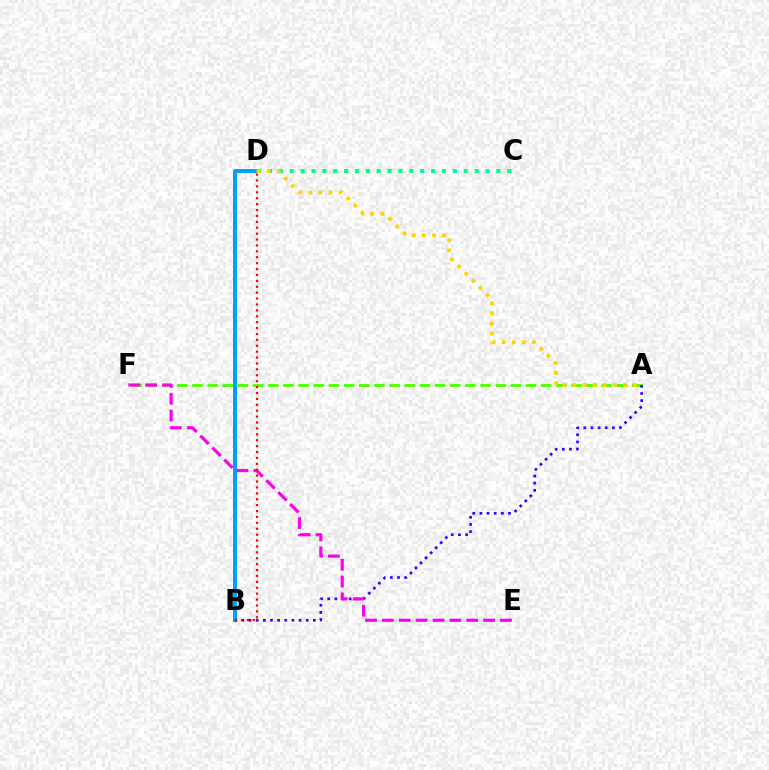{('C', 'D'): [{'color': '#00ff86', 'line_style': 'dotted', 'thickness': 2.96}], ('B', 'D'): [{'color': '#009eff', 'line_style': 'solid', 'thickness': 2.86}, {'color': '#ff0000', 'line_style': 'dotted', 'thickness': 1.6}], ('A', 'F'): [{'color': '#4fff00', 'line_style': 'dashed', 'thickness': 2.06}], ('A', 'B'): [{'color': '#3700ff', 'line_style': 'dotted', 'thickness': 1.94}], ('E', 'F'): [{'color': '#ff00ed', 'line_style': 'dashed', 'thickness': 2.29}], ('A', 'D'): [{'color': '#ffd500', 'line_style': 'dotted', 'thickness': 2.74}]}